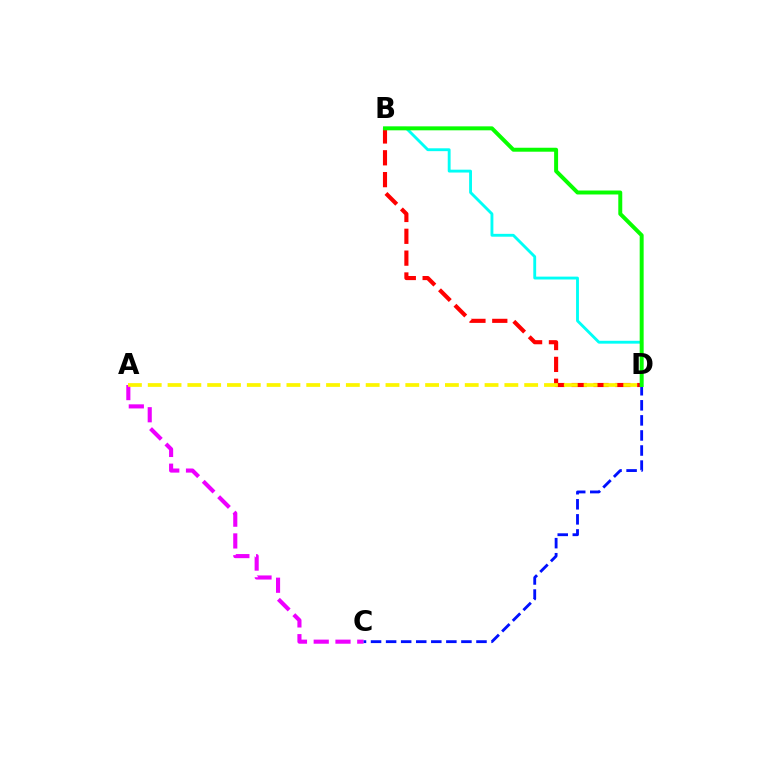{('A', 'C'): [{'color': '#ee00ff', 'line_style': 'dashed', 'thickness': 2.96}], ('C', 'D'): [{'color': '#0010ff', 'line_style': 'dashed', 'thickness': 2.05}], ('B', 'D'): [{'color': '#ff0000', 'line_style': 'dashed', 'thickness': 2.97}, {'color': '#00fff6', 'line_style': 'solid', 'thickness': 2.06}, {'color': '#08ff00', 'line_style': 'solid', 'thickness': 2.85}], ('A', 'D'): [{'color': '#fcf500', 'line_style': 'dashed', 'thickness': 2.69}]}